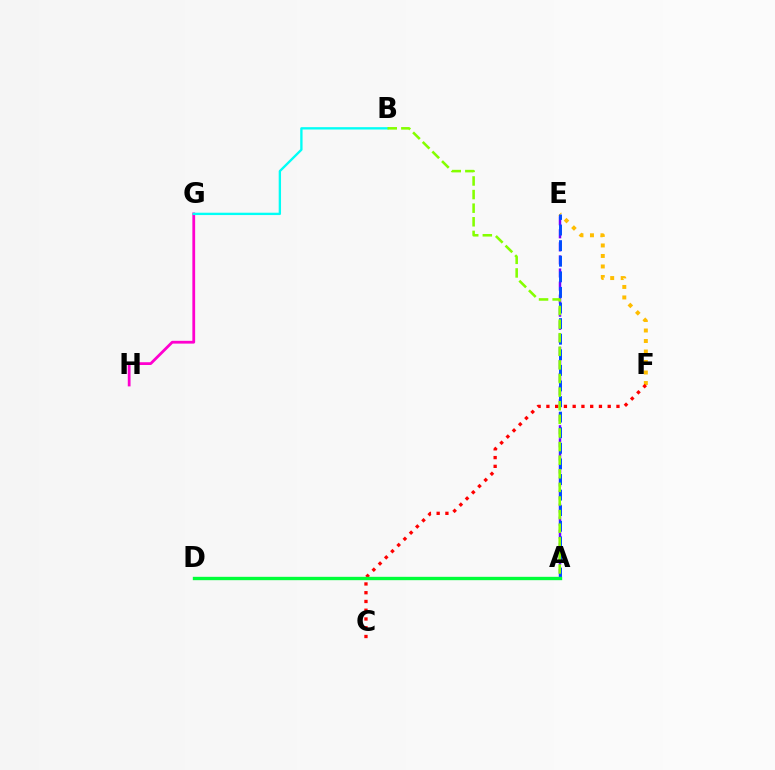{('E', 'F'): [{'color': '#ffbd00', 'line_style': 'dotted', 'thickness': 2.85}], ('A', 'E'): [{'color': '#7200ff', 'line_style': 'dashed', 'thickness': 1.77}, {'color': '#004bff', 'line_style': 'dashed', 'thickness': 2.12}], ('C', 'F'): [{'color': '#ff0000', 'line_style': 'dotted', 'thickness': 2.38}], ('A', 'D'): [{'color': '#00ff39', 'line_style': 'solid', 'thickness': 2.42}], ('G', 'H'): [{'color': '#ff00cf', 'line_style': 'solid', 'thickness': 2.0}], ('B', 'G'): [{'color': '#00fff6', 'line_style': 'solid', 'thickness': 1.68}], ('A', 'B'): [{'color': '#84ff00', 'line_style': 'dashed', 'thickness': 1.85}]}